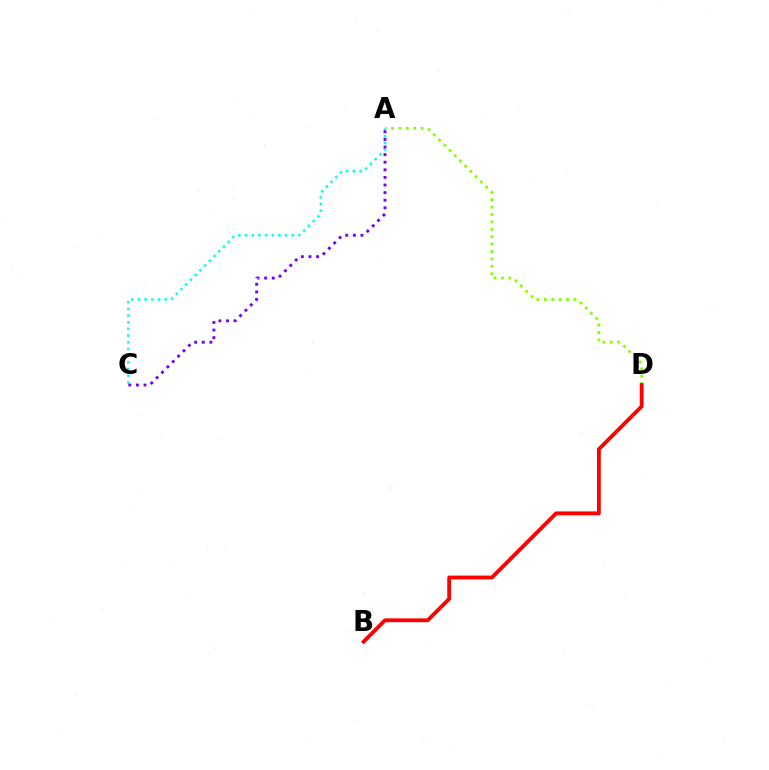{('A', 'C'): [{'color': '#00fff6', 'line_style': 'dotted', 'thickness': 1.82}, {'color': '#7200ff', 'line_style': 'dotted', 'thickness': 2.07}], ('A', 'D'): [{'color': '#84ff00', 'line_style': 'dotted', 'thickness': 2.01}], ('B', 'D'): [{'color': '#ff0000', 'line_style': 'solid', 'thickness': 2.76}]}